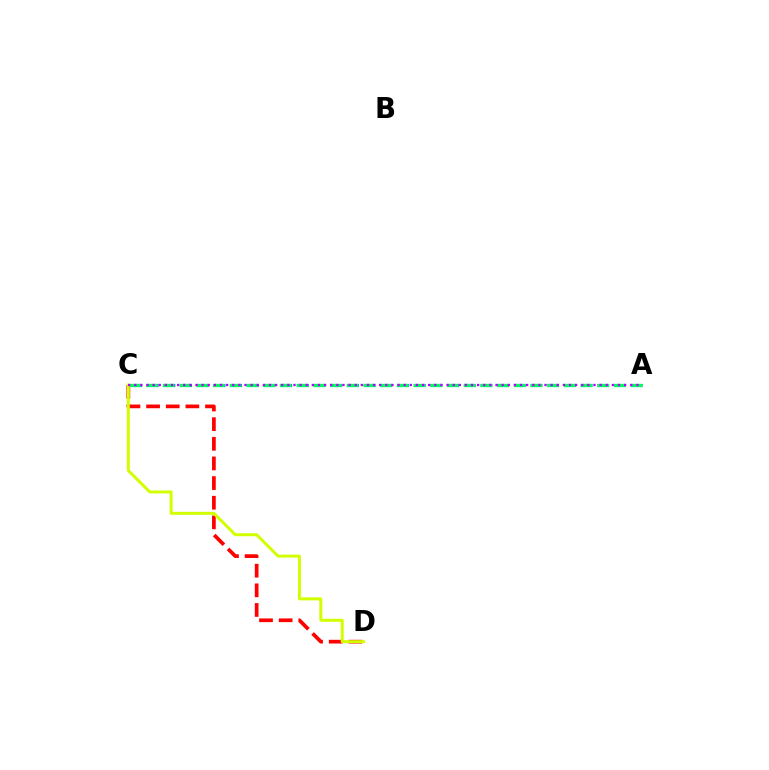{('C', 'D'): [{'color': '#ff0000', 'line_style': 'dashed', 'thickness': 2.67}, {'color': '#d1ff00', 'line_style': 'solid', 'thickness': 2.15}], ('A', 'C'): [{'color': '#0074ff', 'line_style': 'dashed', 'thickness': 2.27}, {'color': '#00ff5c', 'line_style': 'dashed', 'thickness': 2.27}, {'color': '#b900ff', 'line_style': 'dotted', 'thickness': 1.66}]}